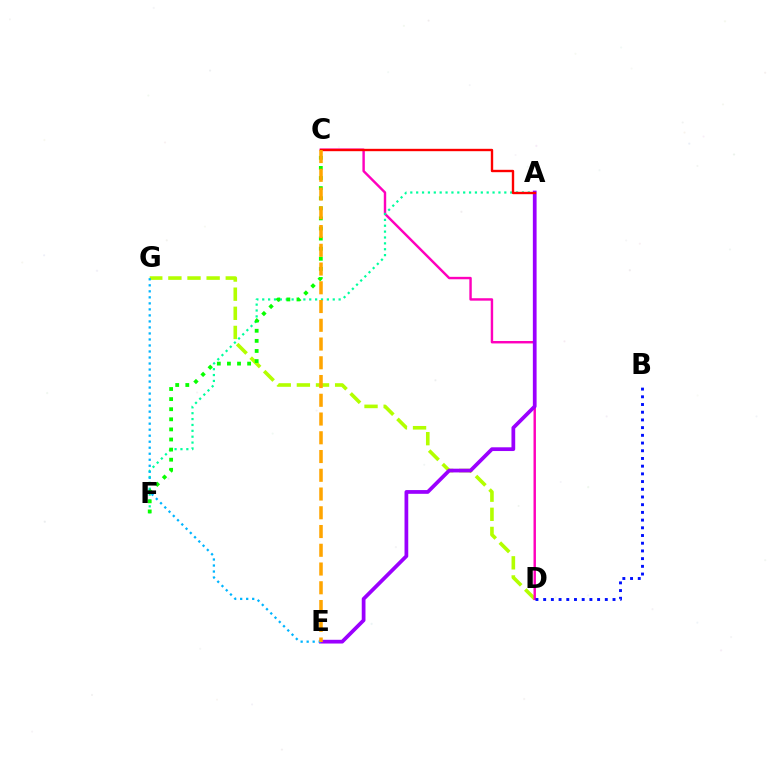{('D', 'G'): [{'color': '#b3ff00', 'line_style': 'dashed', 'thickness': 2.6}], ('C', 'D'): [{'color': '#ff00bd', 'line_style': 'solid', 'thickness': 1.75}], ('A', 'F'): [{'color': '#00ff9d', 'line_style': 'dotted', 'thickness': 1.6}], ('A', 'E'): [{'color': '#9b00ff', 'line_style': 'solid', 'thickness': 2.69}], ('A', 'C'): [{'color': '#ff0000', 'line_style': 'solid', 'thickness': 1.71}], ('B', 'D'): [{'color': '#0010ff', 'line_style': 'dotted', 'thickness': 2.09}], ('E', 'G'): [{'color': '#00b5ff', 'line_style': 'dotted', 'thickness': 1.63}], ('C', 'F'): [{'color': '#08ff00', 'line_style': 'dotted', 'thickness': 2.74}], ('C', 'E'): [{'color': '#ffa500', 'line_style': 'dashed', 'thickness': 2.55}]}